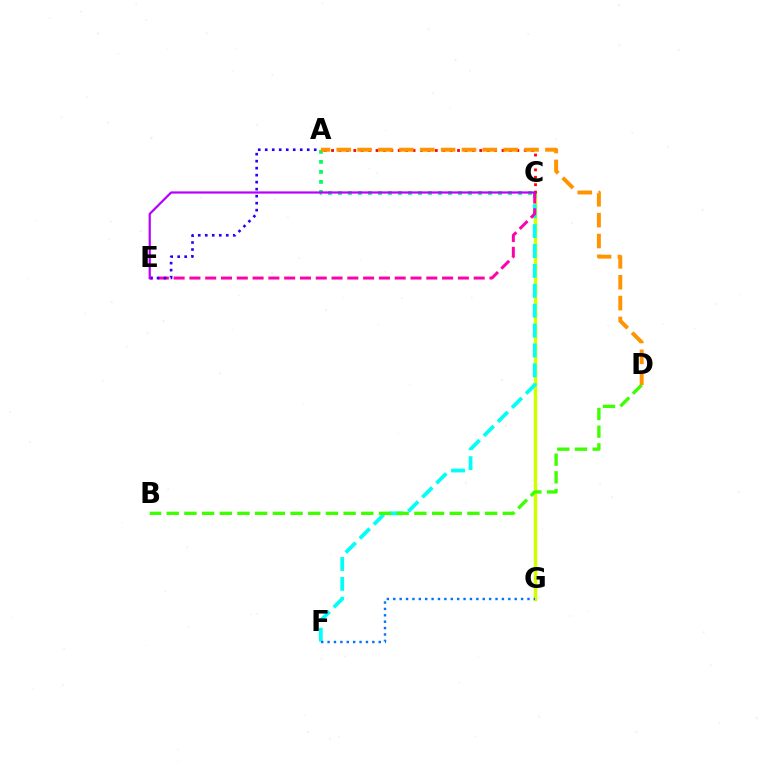{('A', 'C'): [{'color': '#00ff5c', 'line_style': 'dotted', 'thickness': 2.72}, {'color': '#ff0000', 'line_style': 'dotted', 'thickness': 2.01}], ('C', 'G'): [{'color': '#d1ff00', 'line_style': 'solid', 'thickness': 2.48}], ('C', 'F'): [{'color': '#00fff6', 'line_style': 'dashed', 'thickness': 2.7}], ('B', 'D'): [{'color': '#3dff00', 'line_style': 'dashed', 'thickness': 2.4}], ('C', 'E'): [{'color': '#ff00ac', 'line_style': 'dashed', 'thickness': 2.15}, {'color': '#b900ff', 'line_style': 'solid', 'thickness': 1.59}], ('A', 'E'): [{'color': '#2500ff', 'line_style': 'dotted', 'thickness': 1.9}], ('A', 'D'): [{'color': '#ff9400', 'line_style': 'dashed', 'thickness': 2.84}], ('F', 'G'): [{'color': '#0074ff', 'line_style': 'dotted', 'thickness': 1.74}]}